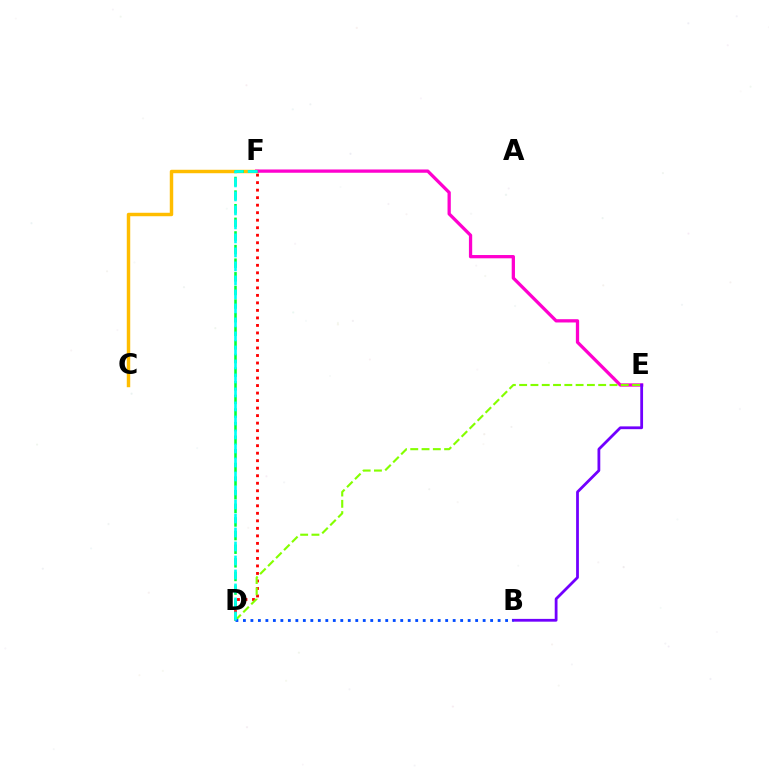{('C', 'F'): [{'color': '#ffbd00', 'line_style': 'solid', 'thickness': 2.48}], ('E', 'F'): [{'color': '#ff00cf', 'line_style': 'solid', 'thickness': 2.36}], ('D', 'F'): [{'color': '#ff0000', 'line_style': 'dotted', 'thickness': 2.04}, {'color': '#00ff39', 'line_style': 'dashed', 'thickness': 1.85}, {'color': '#00fff6', 'line_style': 'dashed', 'thickness': 1.9}], ('D', 'E'): [{'color': '#84ff00', 'line_style': 'dashed', 'thickness': 1.53}], ('B', 'E'): [{'color': '#7200ff', 'line_style': 'solid', 'thickness': 2.0}], ('B', 'D'): [{'color': '#004bff', 'line_style': 'dotted', 'thickness': 2.04}]}